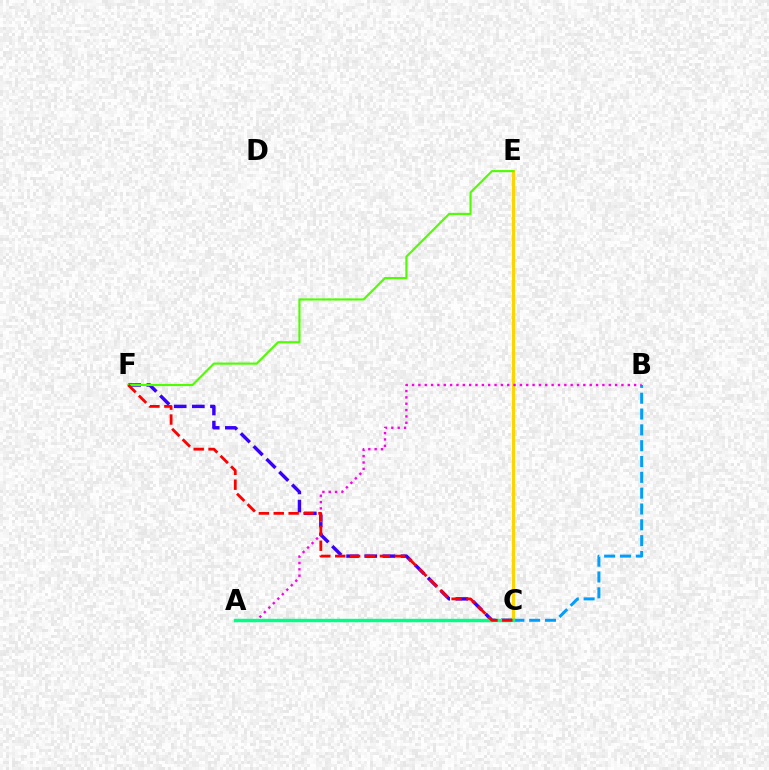{('C', 'F'): [{'color': '#3700ff', 'line_style': 'dashed', 'thickness': 2.46}, {'color': '#ff0000', 'line_style': 'dashed', 'thickness': 2.02}], ('C', 'E'): [{'color': '#ffd500', 'line_style': 'solid', 'thickness': 2.2}], ('E', 'F'): [{'color': '#4fff00', 'line_style': 'solid', 'thickness': 1.53}], ('B', 'C'): [{'color': '#009eff', 'line_style': 'dashed', 'thickness': 2.15}], ('A', 'B'): [{'color': '#ff00ed', 'line_style': 'dotted', 'thickness': 1.72}], ('A', 'C'): [{'color': '#00ff86', 'line_style': 'solid', 'thickness': 2.47}]}